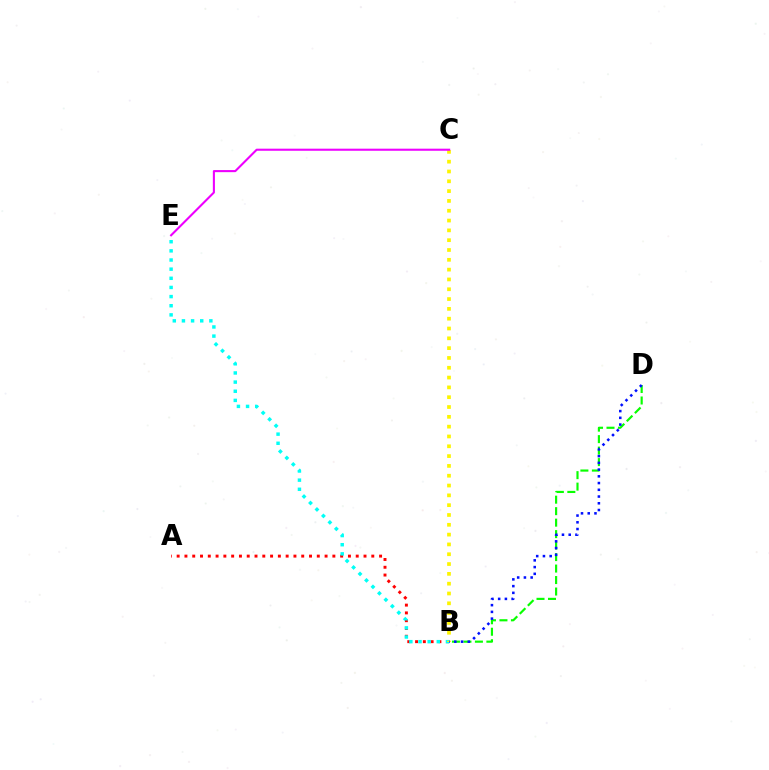{('A', 'B'): [{'color': '#ff0000', 'line_style': 'dotted', 'thickness': 2.12}], ('B', 'E'): [{'color': '#00fff6', 'line_style': 'dotted', 'thickness': 2.48}], ('B', 'D'): [{'color': '#08ff00', 'line_style': 'dashed', 'thickness': 1.56}, {'color': '#0010ff', 'line_style': 'dotted', 'thickness': 1.83}], ('B', 'C'): [{'color': '#fcf500', 'line_style': 'dotted', 'thickness': 2.67}], ('C', 'E'): [{'color': '#ee00ff', 'line_style': 'solid', 'thickness': 1.51}]}